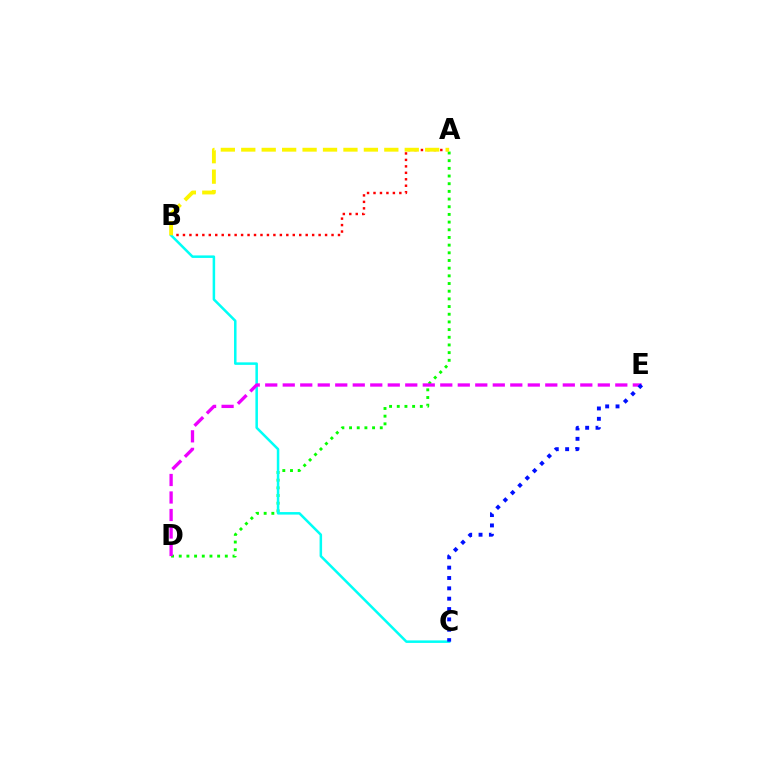{('A', 'B'): [{'color': '#ff0000', 'line_style': 'dotted', 'thickness': 1.76}, {'color': '#fcf500', 'line_style': 'dashed', 'thickness': 2.78}], ('A', 'D'): [{'color': '#08ff00', 'line_style': 'dotted', 'thickness': 2.09}], ('B', 'C'): [{'color': '#00fff6', 'line_style': 'solid', 'thickness': 1.81}], ('D', 'E'): [{'color': '#ee00ff', 'line_style': 'dashed', 'thickness': 2.38}], ('C', 'E'): [{'color': '#0010ff', 'line_style': 'dotted', 'thickness': 2.81}]}